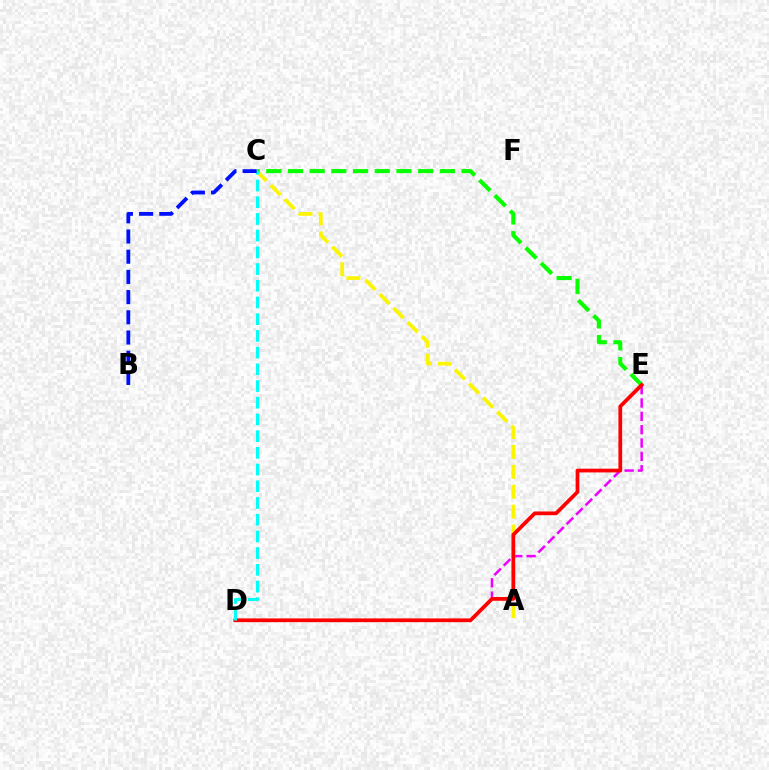{('D', 'E'): [{'color': '#ee00ff', 'line_style': 'dashed', 'thickness': 1.81}, {'color': '#ff0000', 'line_style': 'solid', 'thickness': 2.7}], ('A', 'C'): [{'color': '#fcf500', 'line_style': 'dashed', 'thickness': 2.7}], ('C', 'E'): [{'color': '#08ff00', 'line_style': 'dashed', 'thickness': 2.95}], ('C', 'D'): [{'color': '#00fff6', 'line_style': 'dashed', 'thickness': 2.27}], ('B', 'C'): [{'color': '#0010ff', 'line_style': 'dashed', 'thickness': 2.74}]}